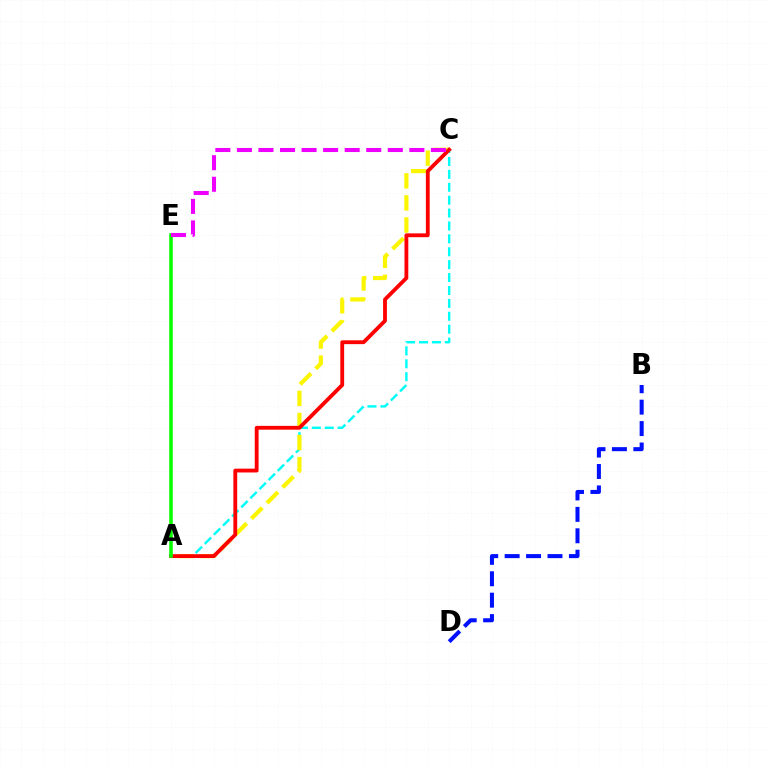{('A', 'C'): [{'color': '#00fff6', 'line_style': 'dashed', 'thickness': 1.75}, {'color': '#fcf500', 'line_style': 'dashed', 'thickness': 3.0}, {'color': '#ff0000', 'line_style': 'solid', 'thickness': 2.75}], ('B', 'D'): [{'color': '#0010ff', 'line_style': 'dashed', 'thickness': 2.91}], ('A', 'E'): [{'color': '#08ff00', 'line_style': 'solid', 'thickness': 2.56}], ('C', 'E'): [{'color': '#ee00ff', 'line_style': 'dashed', 'thickness': 2.93}]}